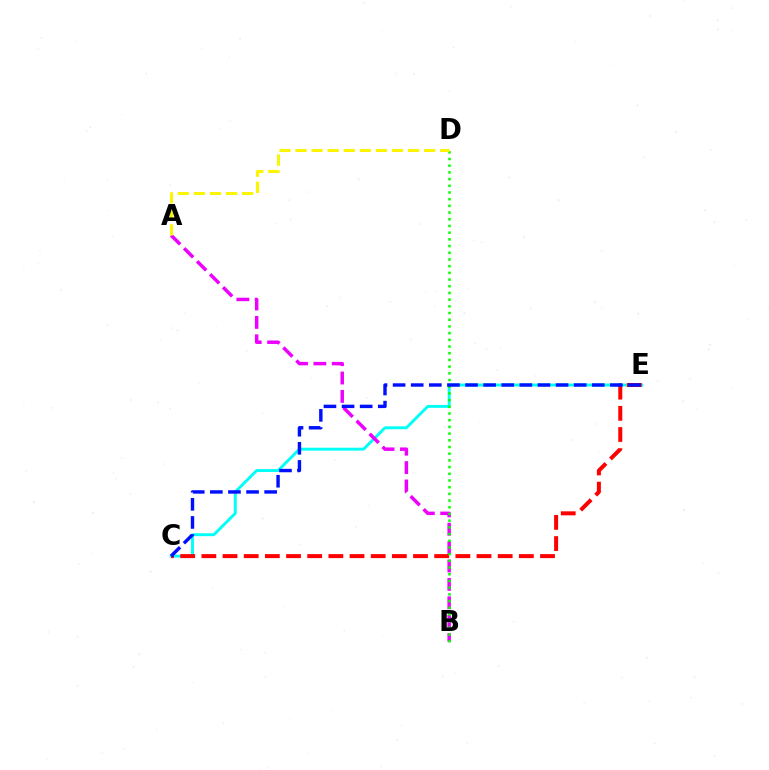{('C', 'E'): [{'color': '#00fff6', 'line_style': 'solid', 'thickness': 2.09}, {'color': '#ff0000', 'line_style': 'dashed', 'thickness': 2.88}, {'color': '#0010ff', 'line_style': 'dashed', 'thickness': 2.46}], ('A', 'B'): [{'color': '#ee00ff', 'line_style': 'dashed', 'thickness': 2.5}], ('B', 'D'): [{'color': '#08ff00', 'line_style': 'dotted', 'thickness': 1.82}], ('A', 'D'): [{'color': '#fcf500', 'line_style': 'dashed', 'thickness': 2.18}]}